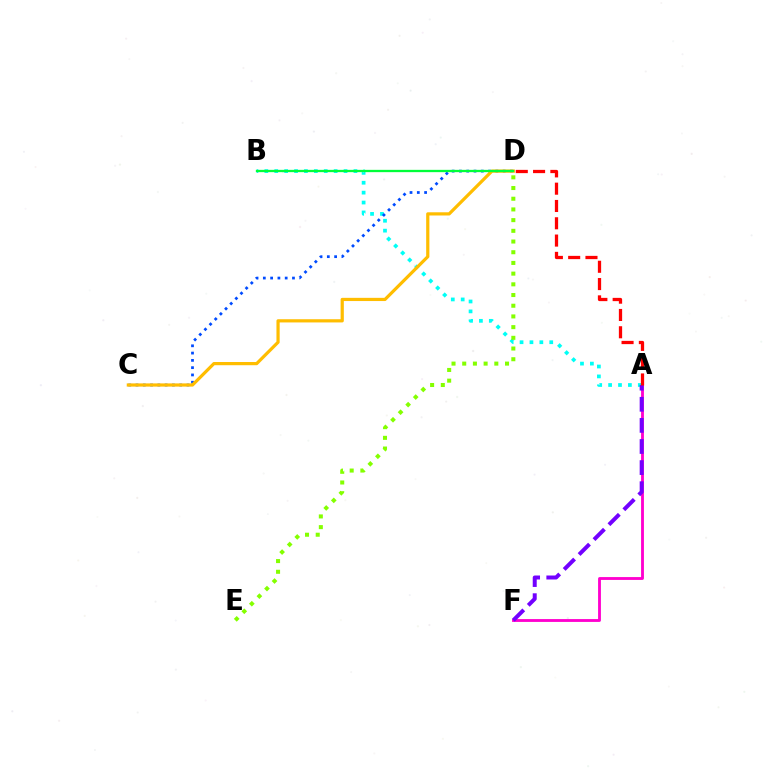{('A', 'B'): [{'color': '#00fff6', 'line_style': 'dotted', 'thickness': 2.69}], ('A', 'F'): [{'color': '#ff00cf', 'line_style': 'solid', 'thickness': 2.05}, {'color': '#7200ff', 'line_style': 'dashed', 'thickness': 2.87}], ('C', 'D'): [{'color': '#004bff', 'line_style': 'dotted', 'thickness': 1.98}, {'color': '#ffbd00', 'line_style': 'solid', 'thickness': 2.31}], ('B', 'D'): [{'color': '#00ff39', 'line_style': 'solid', 'thickness': 1.66}], ('D', 'E'): [{'color': '#84ff00', 'line_style': 'dotted', 'thickness': 2.91}], ('A', 'D'): [{'color': '#ff0000', 'line_style': 'dashed', 'thickness': 2.35}]}